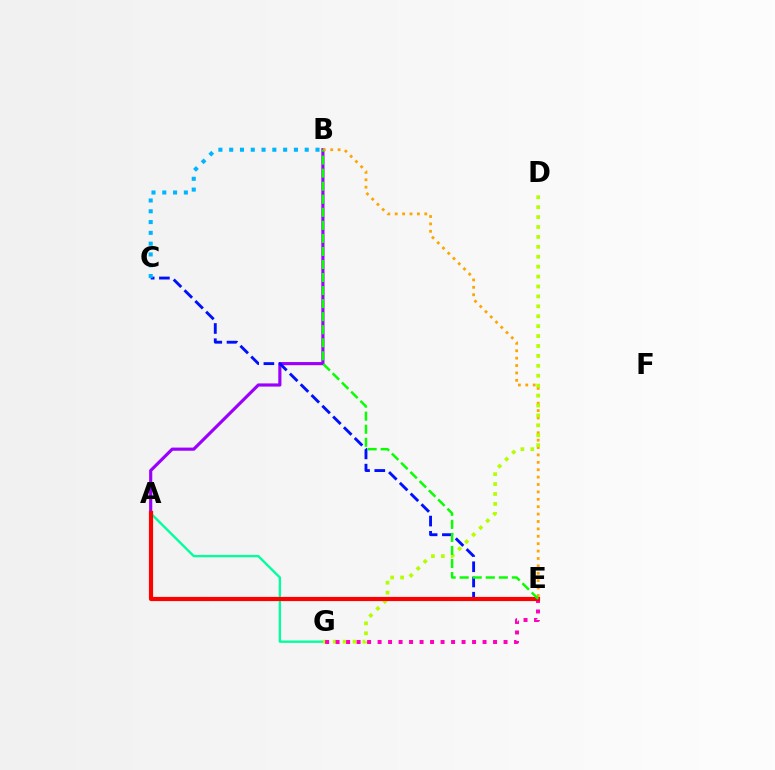{('A', 'G'): [{'color': '#00ff9d', 'line_style': 'solid', 'thickness': 1.69}], ('A', 'B'): [{'color': '#9b00ff', 'line_style': 'solid', 'thickness': 2.27}], ('C', 'E'): [{'color': '#0010ff', 'line_style': 'dashed', 'thickness': 2.07}], ('B', 'E'): [{'color': '#ffa500', 'line_style': 'dotted', 'thickness': 2.01}, {'color': '#08ff00', 'line_style': 'dashed', 'thickness': 1.77}], ('D', 'G'): [{'color': '#b3ff00', 'line_style': 'dotted', 'thickness': 2.69}], ('B', 'C'): [{'color': '#00b5ff', 'line_style': 'dotted', 'thickness': 2.93}], ('E', 'G'): [{'color': '#ff00bd', 'line_style': 'dotted', 'thickness': 2.85}], ('A', 'E'): [{'color': '#ff0000', 'line_style': 'solid', 'thickness': 3.0}]}